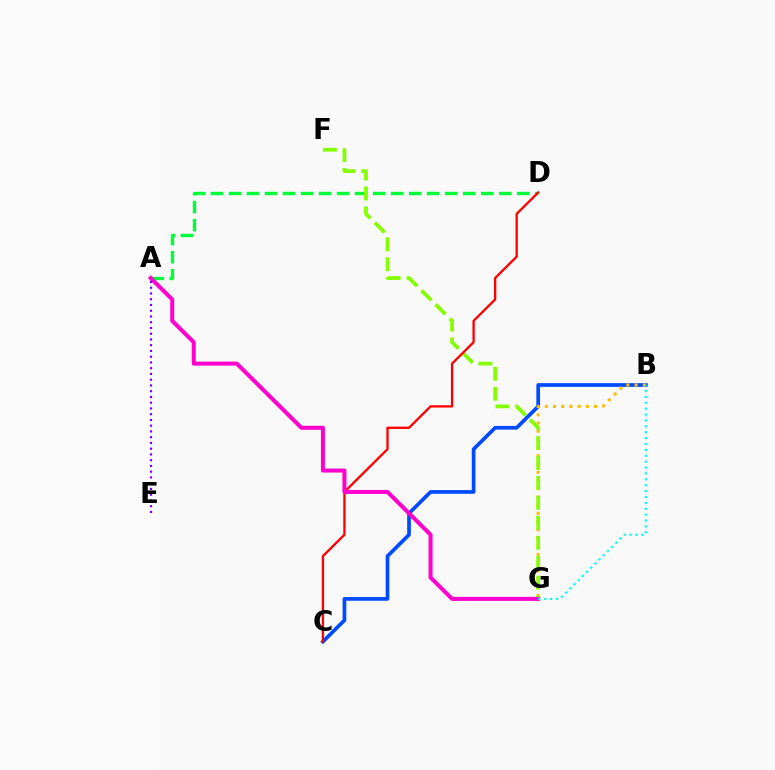{('B', 'C'): [{'color': '#004bff', 'line_style': 'solid', 'thickness': 2.67}], ('A', 'D'): [{'color': '#00ff39', 'line_style': 'dashed', 'thickness': 2.45}], ('B', 'G'): [{'color': '#ffbd00', 'line_style': 'dotted', 'thickness': 2.23}, {'color': '#00fff6', 'line_style': 'dotted', 'thickness': 1.6}], ('F', 'G'): [{'color': '#84ff00', 'line_style': 'dashed', 'thickness': 2.71}], ('C', 'D'): [{'color': '#ff0000', 'line_style': 'solid', 'thickness': 1.67}], ('A', 'G'): [{'color': '#ff00cf', 'line_style': 'solid', 'thickness': 2.89}], ('A', 'E'): [{'color': '#7200ff', 'line_style': 'dotted', 'thickness': 1.56}]}